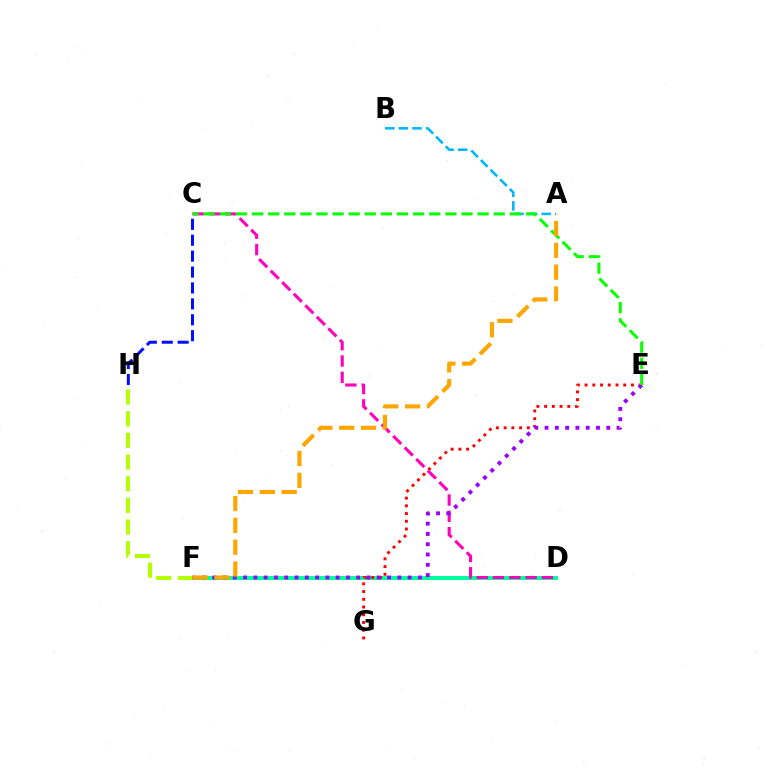{('D', 'F'): [{'color': '#00ff9d', 'line_style': 'solid', 'thickness': 2.88}], ('E', 'G'): [{'color': '#ff0000', 'line_style': 'dotted', 'thickness': 2.1}], ('C', 'D'): [{'color': '#ff00bd', 'line_style': 'dashed', 'thickness': 2.22}], ('C', 'H'): [{'color': '#0010ff', 'line_style': 'dashed', 'thickness': 2.16}], ('F', 'H'): [{'color': '#b3ff00', 'line_style': 'dashed', 'thickness': 2.94}], ('E', 'F'): [{'color': '#9b00ff', 'line_style': 'dotted', 'thickness': 2.79}], ('A', 'B'): [{'color': '#00b5ff', 'line_style': 'dashed', 'thickness': 1.85}], ('C', 'E'): [{'color': '#08ff00', 'line_style': 'dashed', 'thickness': 2.19}], ('A', 'F'): [{'color': '#ffa500', 'line_style': 'dashed', 'thickness': 2.97}]}